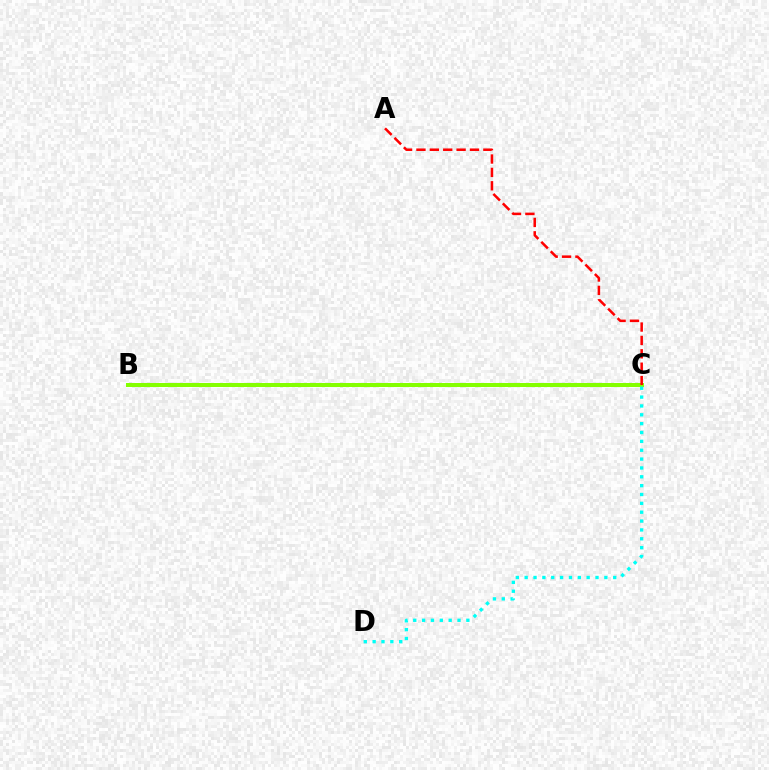{('B', 'C'): [{'color': '#7200ff', 'line_style': 'dashed', 'thickness': 2.85}, {'color': '#84ff00', 'line_style': 'solid', 'thickness': 2.89}], ('C', 'D'): [{'color': '#00fff6', 'line_style': 'dotted', 'thickness': 2.41}], ('A', 'C'): [{'color': '#ff0000', 'line_style': 'dashed', 'thickness': 1.82}]}